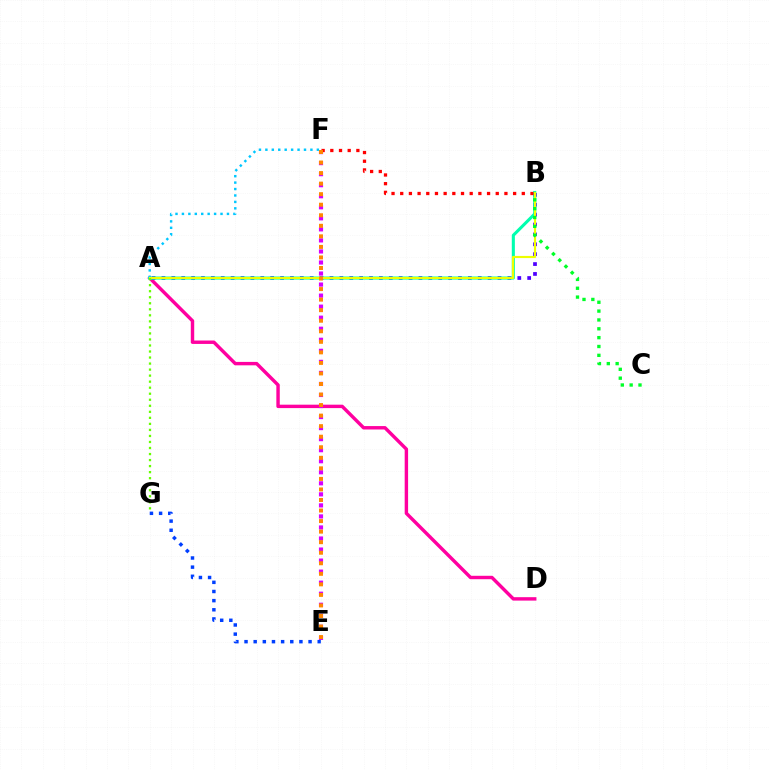{('A', 'D'): [{'color': '#ff00a0', 'line_style': 'solid', 'thickness': 2.46}], ('E', 'F'): [{'color': '#d600ff', 'line_style': 'dotted', 'thickness': 3.0}, {'color': '#ff8800', 'line_style': 'dotted', 'thickness': 2.87}], ('A', 'B'): [{'color': '#4f00ff', 'line_style': 'dotted', 'thickness': 2.69}, {'color': '#00ffaf', 'line_style': 'solid', 'thickness': 2.22}, {'color': '#eeff00', 'line_style': 'solid', 'thickness': 1.55}], ('A', 'F'): [{'color': '#00c7ff', 'line_style': 'dotted', 'thickness': 1.75}], ('E', 'G'): [{'color': '#003fff', 'line_style': 'dotted', 'thickness': 2.49}], ('B', 'F'): [{'color': '#ff0000', 'line_style': 'dotted', 'thickness': 2.36}], ('A', 'G'): [{'color': '#66ff00', 'line_style': 'dotted', 'thickness': 1.64}], ('B', 'C'): [{'color': '#00ff27', 'line_style': 'dotted', 'thickness': 2.4}]}